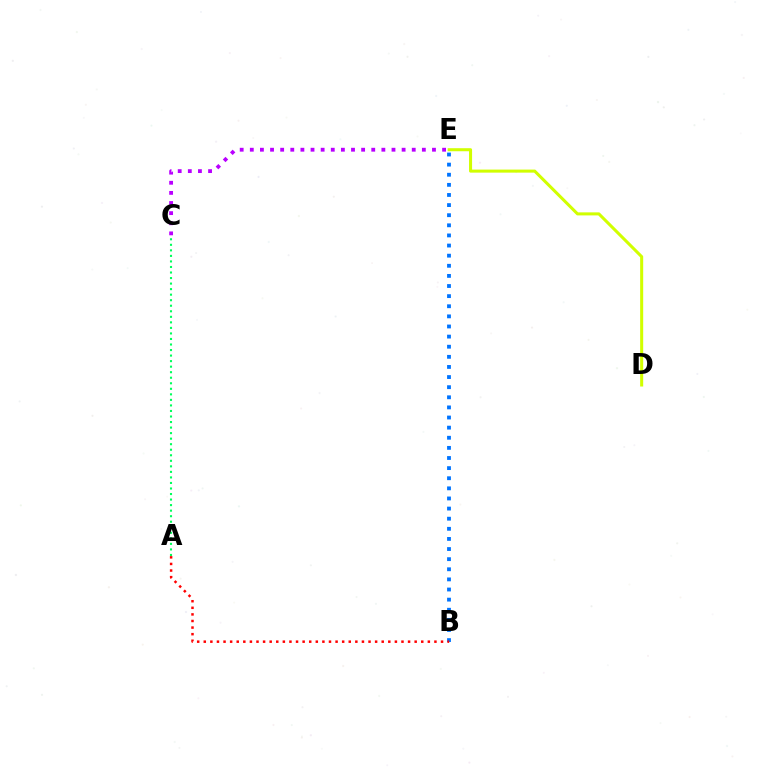{('C', 'E'): [{'color': '#b900ff', 'line_style': 'dotted', 'thickness': 2.75}], ('D', 'E'): [{'color': '#d1ff00', 'line_style': 'solid', 'thickness': 2.19}], ('B', 'E'): [{'color': '#0074ff', 'line_style': 'dotted', 'thickness': 2.75}], ('A', 'C'): [{'color': '#00ff5c', 'line_style': 'dotted', 'thickness': 1.5}], ('A', 'B'): [{'color': '#ff0000', 'line_style': 'dotted', 'thickness': 1.79}]}